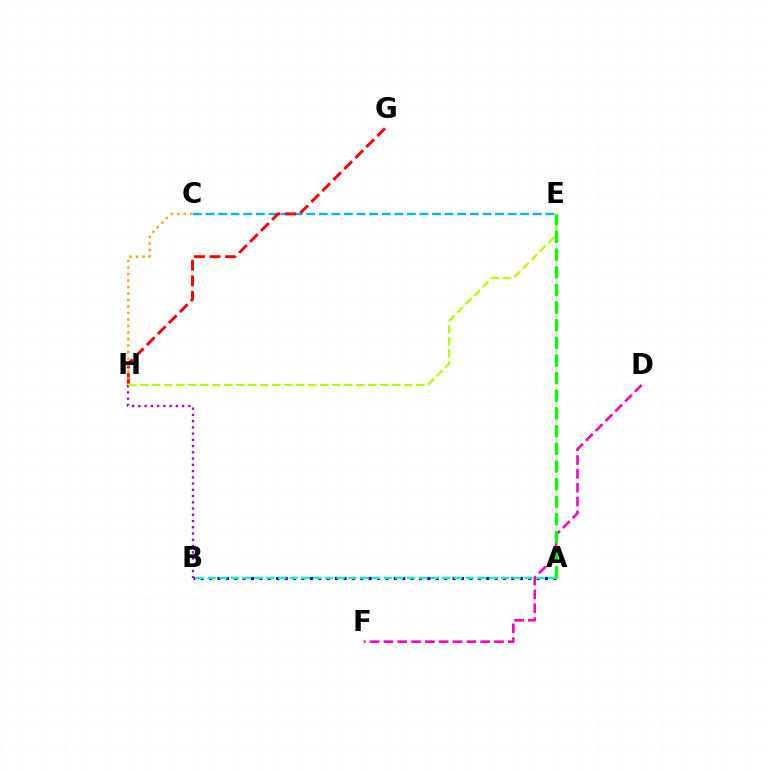{('C', 'E'): [{'color': '#00b5ff', 'line_style': 'dashed', 'thickness': 1.71}], ('G', 'H'): [{'color': '#ff0000', 'line_style': 'dashed', 'thickness': 2.11}], ('A', 'B'): [{'color': '#0010ff', 'line_style': 'dotted', 'thickness': 2.28}, {'color': '#00ff9d', 'line_style': 'dashed', 'thickness': 1.59}], ('B', 'H'): [{'color': '#9b00ff', 'line_style': 'dotted', 'thickness': 1.7}], ('D', 'F'): [{'color': '#ff00bd', 'line_style': 'dashed', 'thickness': 1.88}], ('C', 'H'): [{'color': '#ffa500', 'line_style': 'dotted', 'thickness': 1.77}], ('E', 'H'): [{'color': '#b3ff00', 'line_style': 'dashed', 'thickness': 1.63}], ('A', 'E'): [{'color': '#08ff00', 'line_style': 'dashed', 'thickness': 2.4}]}